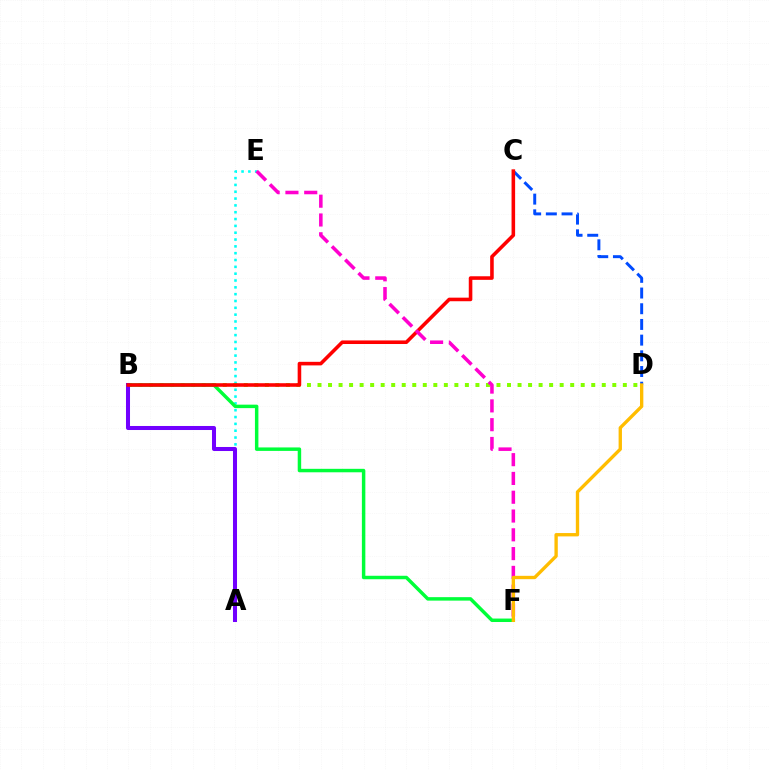{('A', 'E'): [{'color': '#00fff6', 'line_style': 'dotted', 'thickness': 1.85}], ('B', 'D'): [{'color': '#84ff00', 'line_style': 'dotted', 'thickness': 2.86}], ('B', 'F'): [{'color': '#00ff39', 'line_style': 'solid', 'thickness': 2.49}], ('C', 'D'): [{'color': '#004bff', 'line_style': 'dashed', 'thickness': 2.13}], ('A', 'B'): [{'color': '#7200ff', 'line_style': 'solid', 'thickness': 2.9}], ('B', 'C'): [{'color': '#ff0000', 'line_style': 'solid', 'thickness': 2.58}], ('E', 'F'): [{'color': '#ff00cf', 'line_style': 'dashed', 'thickness': 2.55}], ('D', 'F'): [{'color': '#ffbd00', 'line_style': 'solid', 'thickness': 2.41}]}